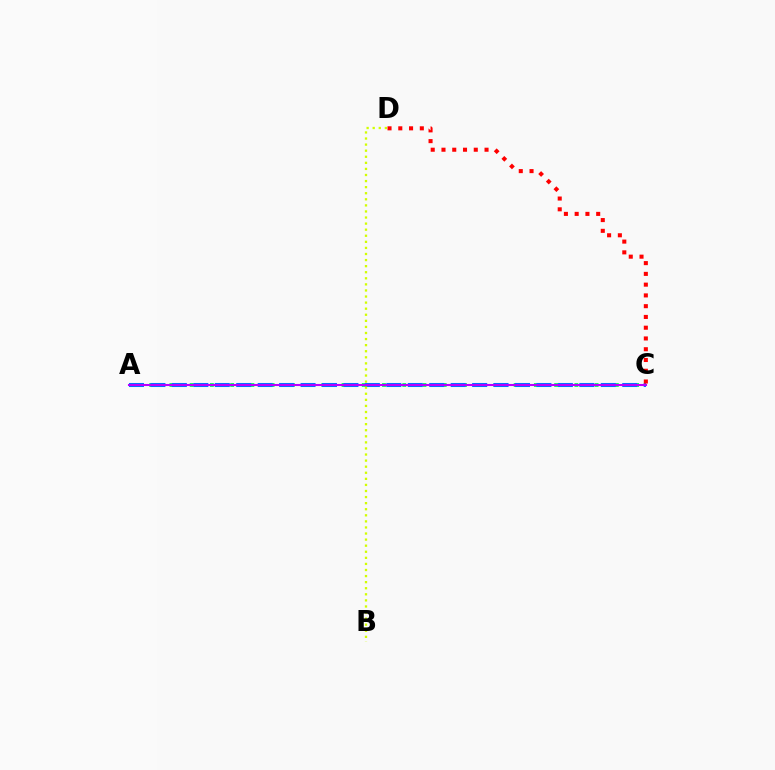{('A', 'C'): [{'color': '#00ff5c', 'line_style': 'dotted', 'thickness': 2.75}, {'color': '#0074ff', 'line_style': 'dashed', 'thickness': 2.91}, {'color': '#b900ff', 'line_style': 'solid', 'thickness': 1.51}], ('B', 'D'): [{'color': '#d1ff00', 'line_style': 'dotted', 'thickness': 1.65}], ('C', 'D'): [{'color': '#ff0000', 'line_style': 'dotted', 'thickness': 2.92}]}